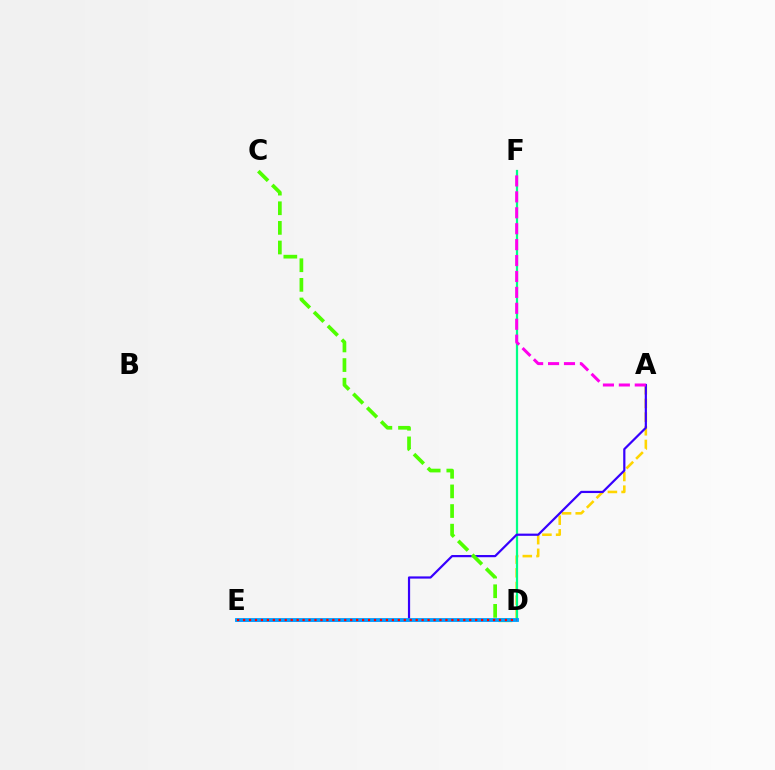{('A', 'D'): [{'color': '#ffd500', 'line_style': 'dashed', 'thickness': 1.86}], ('D', 'F'): [{'color': '#00ff86', 'line_style': 'solid', 'thickness': 1.61}], ('A', 'E'): [{'color': '#3700ff', 'line_style': 'solid', 'thickness': 1.59}], ('C', 'D'): [{'color': '#4fff00', 'line_style': 'dashed', 'thickness': 2.67}], ('D', 'E'): [{'color': '#009eff', 'line_style': 'solid', 'thickness': 2.76}, {'color': '#ff0000', 'line_style': 'dotted', 'thickness': 1.62}], ('A', 'F'): [{'color': '#ff00ed', 'line_style': 'dashed', 'thickness': 2.16}]}